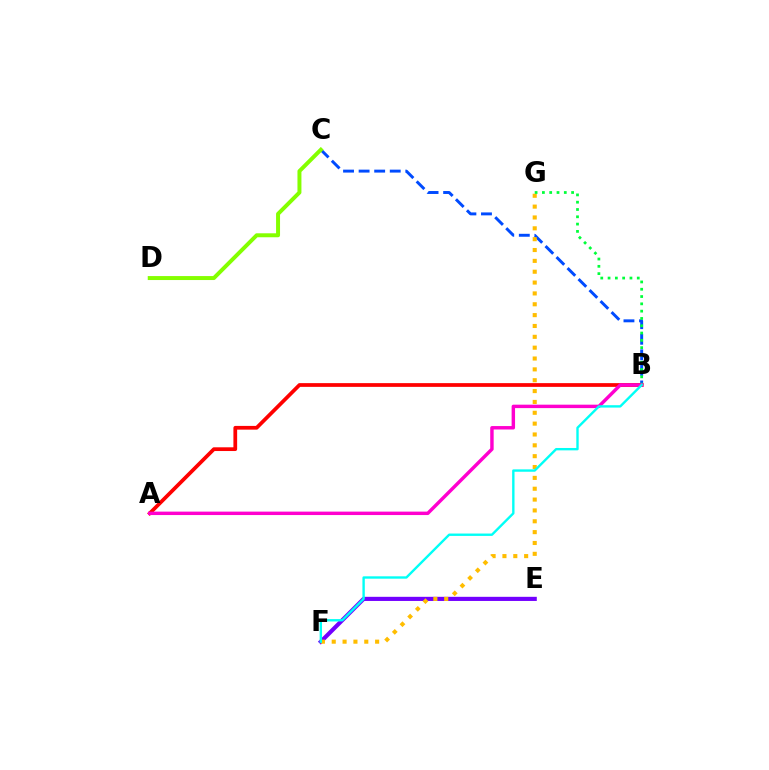{('B', 'C'): [{'color': '#004bff', 'line_style': 'dashed', 'thickness': 2.11}], ('A', 'B'): [{'color': '#ff0000', 'line_style': 'solid', 'thickness': 2.69}, {'color': '#ff00cf', 'line_style': 'solid', 'thickness': 2.47}], ('E', 'F'): [{'color': '#7200ff', 'line_style': 'solid', 'thickness': 2.98}], ('F', 'G'): [{'color': '#ffbd00', 'line_style': 'dotted', 'thickness': 2.95}], ('B', 'G'): [{'color': '#00ff39', 'line_style': 'dotted', 'thickness': 1.98}], ('C', 'D'): [{'color': '#84ff00', 'line_style': 'solid', 'thickness': 2.86}], ('B', 'F'): [{'color': '#00fff6', 'line_style': 'solid', 'thickness': 1.71}]}